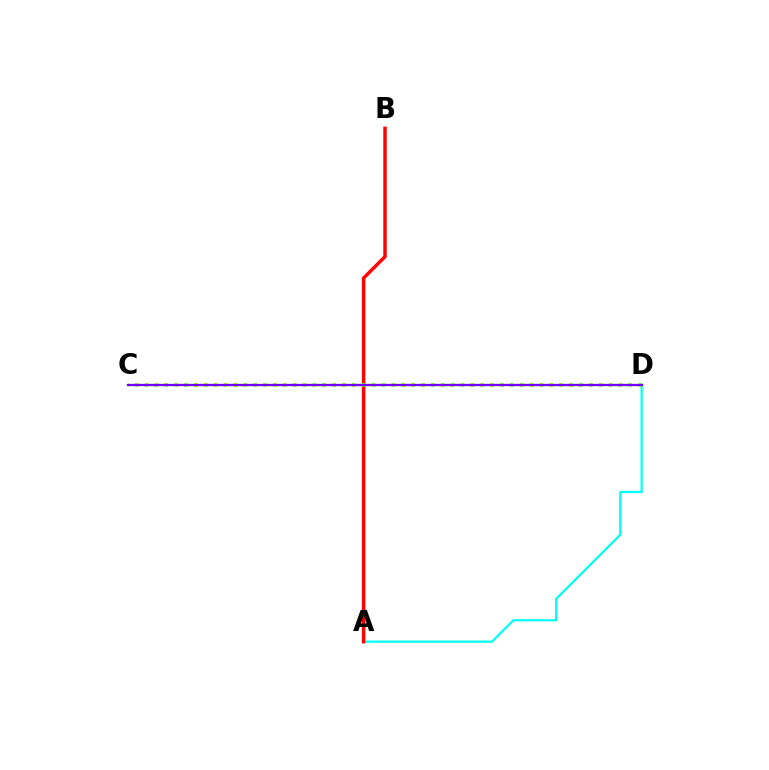{('A', 'D'): [{'color': '#00fff6', 'line_style': 'solid', 'thickness': 1.61}], ('A', 'B'): [{'color': '#ff0000', 'line_style': 'solid', 'thickness': 2.49}], ('C', 'D'): [{'color': '#84ff00', 'line_style': 'dotted', 'thickness': 2.68}, {'color': '#7200ff', 'line_style': 'solid', 'thickness': 1.65}]}